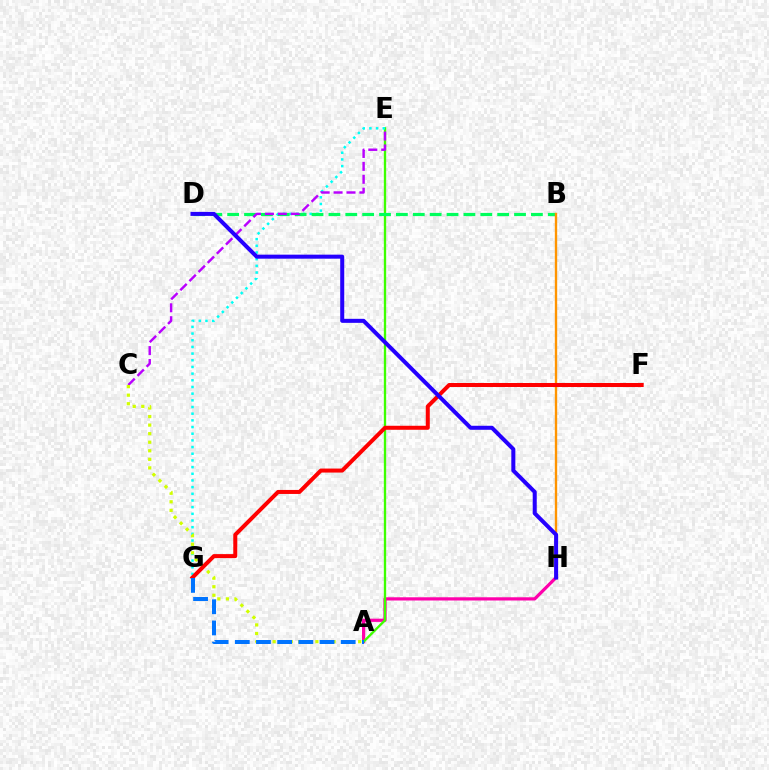{('A', 'H'): [{'color': '#ff00ac', 'line_style': 'solid', 'thickness': 2.31}], ('A', 'E'): [{'color': '#3dff00', 'line_style': 'solid', 'thickness': 1.68}], ('E', 'G'): [{'color': '#00fff6', 'line_style': 'dotted', 'thickness': 1.81}], ('B', 'D'): [{'color': '#00ff5c', 'line_style': 'dashed', 'thickness': 2.29}], ('B', 'H'): [{'color': '#ff9400', 'line_style': 'solid', 'thickness': 1.71}], ('C', 'E'): [{'color': '#b900ff', 'line_style': 'dashed', 'thickness': 1.75}], ('A', 'C'): [{'color': '#d1ff00', 'line_style': 'dotted', 'thickness': 2.32}], ('F', 'G'): [{'color': '#ff0000', 'line_style': 'solid', 'thickness': 2.88}], ('D', 'H'): [{'color': '#2500ff', 'line_style': 'solid', 'thickness': 2.9}], ('A', 'G'): [{'color': '#0074ff', 'line_style': 'dashed', 'thickness': 2.88}]}